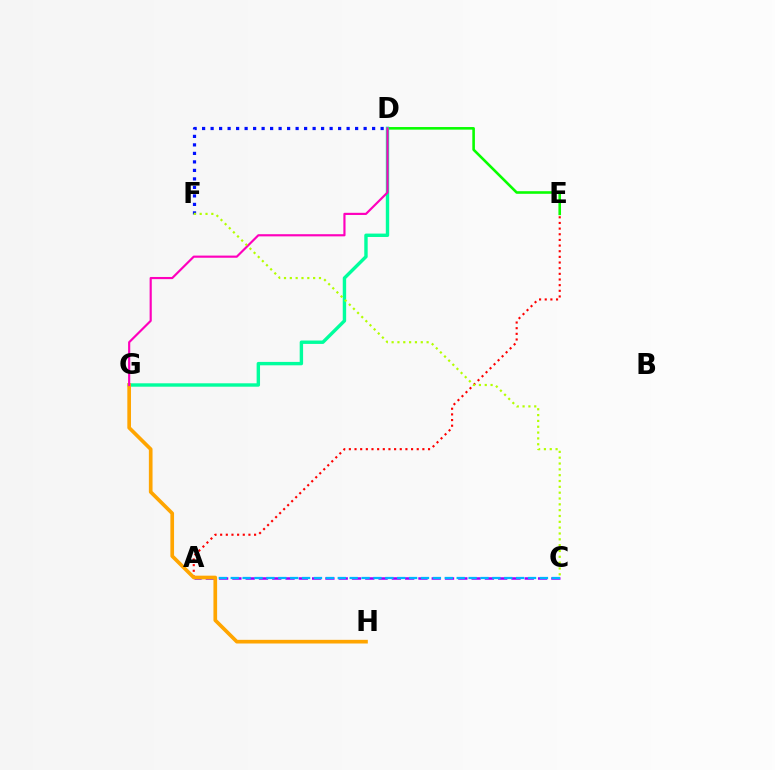{('D', 'E'): [{'color': '#08ff00', 'line_style': 'solid', 'thickness': 1.87}], ('D', 'F'): [{'color': '#0010ff', 'line_style': 'dotted', 'thickness': 2.31}], ('A', 'E'): [{'color': '#ff0000', 'line_style': 'dotted', 'thickness': 1.54}], ('A', 'C'): [{'color': '#9b00ff', 'line_style': 'dashed', 'thickness': 1.81}, {'color': '#00b5ff', 'line_style': 'dashed', 'thickness': 1.62}], ('D', 'G'): [{'color': '#00ff9d', 'line_style': 'solid', 'thickness': 2.45}, {'color': '#ff00bd', 'line_style': 'solid', 'thickness': 1.56}], ('G', 'H'): [{'color': '#ffa500', 'line_style': 'solid', 'thickness': 2.64}], ('C', 'F'): [{'color': '#b3ff00', 'line_style': 'dotted', 'thickness': 1.58}]}